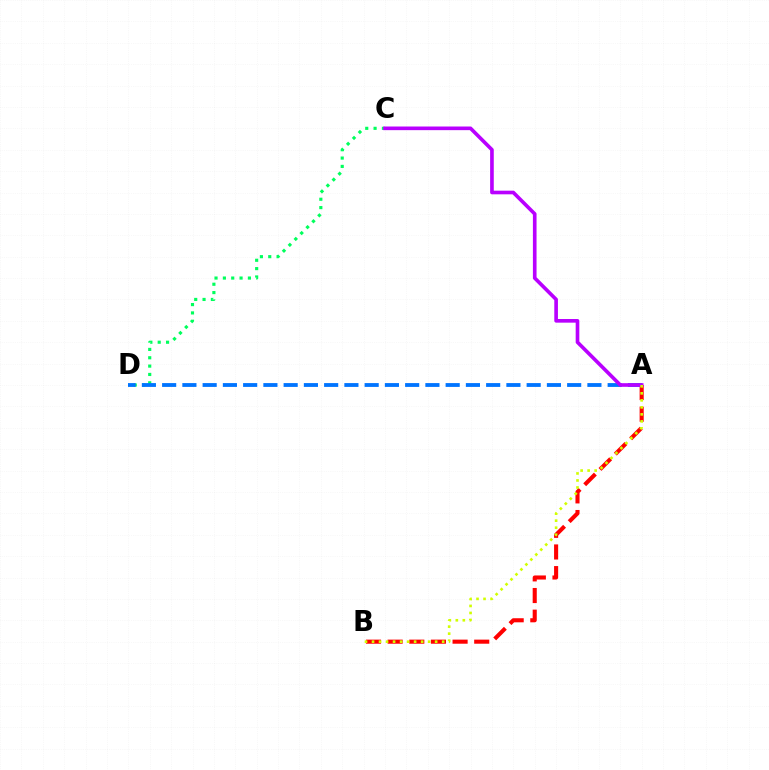{('C', 'D'): [{'color': '#00ff5c', 'line_style': 'dotted', 'thickness': 2.27}], ('A', 'B'): [{'color': '#ff0000', 'line_style': 'dashed', 'thickness': 2.94}, {'color': '#d1ff00', 'line_style': 'dotted', 'thickness': 1.91}], ('A', 'D'): [{'color': '#0074ff', 'line_style': 'dashed', 'thickness': 2.75}], ('A', 'C'): [{'color': '#b900ff', 'line_style': 'solid', 'thickness': 2.62}]}